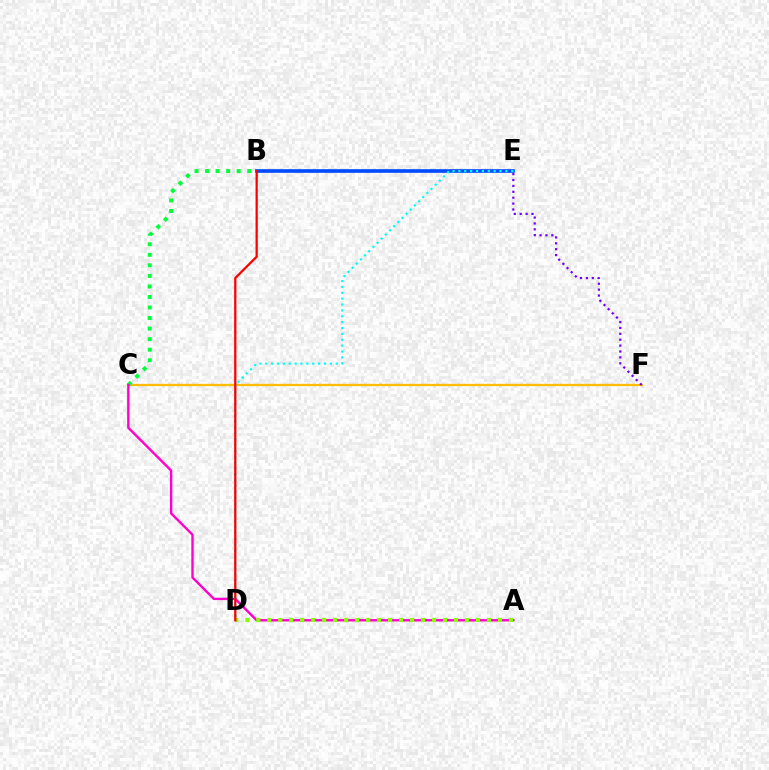{('C', 'F'): [{'color': '#ffbd00', 'line_style': 'solid', 'thickness': 1.66}], ('B', 'C'): [{'color': '#00ff39', 'line_style': 'dotted', 'thickness': 2.86}], ('A', 'C'): [{'color': '#ff00cf', 'line_style': 'solid', 'thickness': 1.71}], ('B', 'E'): [{'color': '#004bff', 'line_style': 'solid', 'thickness': 2.62}], ('A', 'D'): [{'color': '#84ff00', 'line_style': 'dotted', 'thickness': 2.98}], ('D', 'E'): [{'color': '#00fff6', 'line_style': 'dotted', 'thickness': 1.6}], ('B', 'D'): [{'color': '#ff0000', 'line_style': 'solid', 'thickness': 1.63}], ('E', 'F'): [{'color': '#7200ff', 'line_style': 'dotted', 'thickness': 1.6}]}